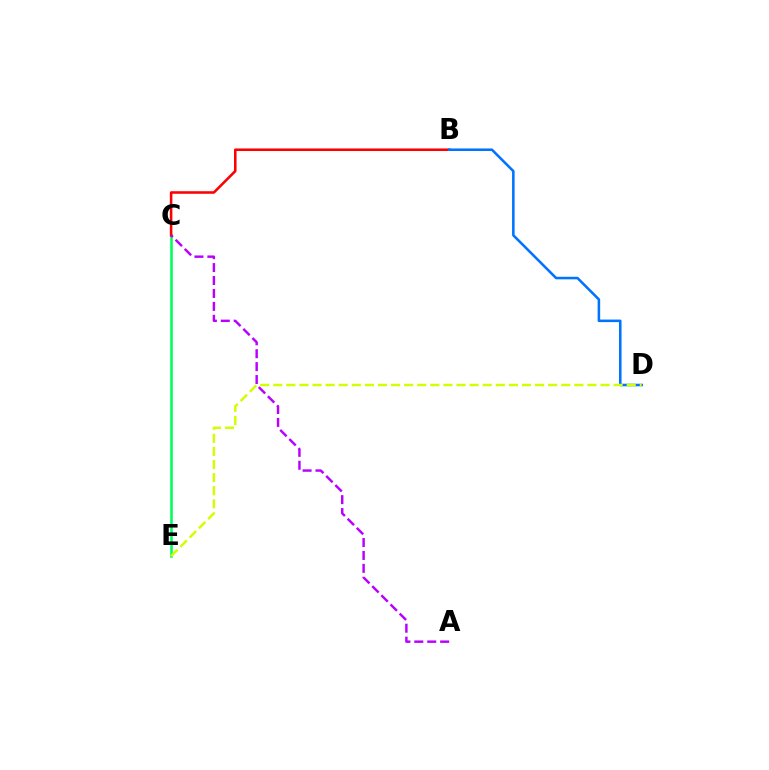{('C', 'E'): [{'color': '#00ff5c', 'line_style': 'solid', 'thickness': 1.86}], ('B', 'C'): [{'color': '#ff0000', 'line_style': 'solid', 'thickness': 1.85}], ('A', 'C'): [{'color': '#b900ff', 'line_style': 'dashed', 'thickness': 1.76}], ('B', 'D'): [{'color': '#0074ff', 'line_style': 'solid', 'thickness': 1.83}], ('D', 'E'): [{'color': '#d1ff00', 'line_style': 'dashed', 'thickness': 1.78}]}